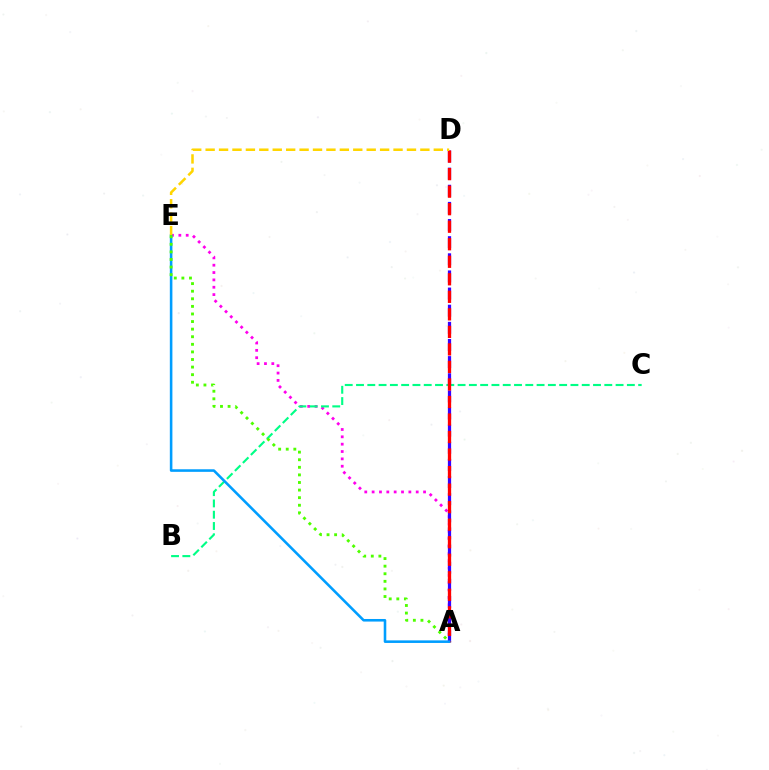{('A', 'E'): [{'color': '#ff00ed', 'line_style': 'dotted', 'thickness': 2.0}, {'color': '#009eff', 'line_style': 'solid', 'thickness': 1.86}, {'color': '#4fff00', 'line_style': 'dotted', 'thickness': 2.06}], ('B', 'C'): [{'color': '#00ff86', 'line_style': 'dashed', 'thickness': 1.53}], ('A', 'D'): [{'color': '#3700ff', 'line_style': 'dashed', 'thickness': 2.33}, {'color': '#ff0000', 'line_style': 'dashed', 'thickness': 2.38}], ('D', 'E'): [{'color': '#ffd500', 'line_style': 'dashed', 'thickness': 1.82}]}